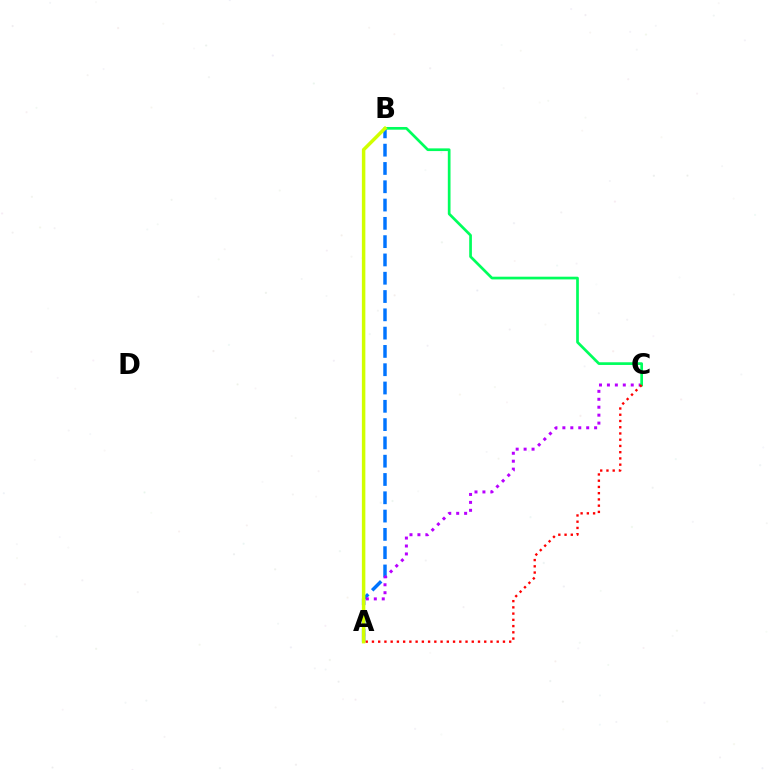{('A', 'B'): [{'color': '#0074ff', 'line_style': 'dashed', 'thickness': 2.49}, {'color': '#d1ff00', 'line_style': 'solid', 'thickness': 2.5}], ('A', 'C'): [{'color': '#b900ff', 'line_style': 'dotted', 'thickness': 2.16}, {'color': '#ff0000', 'line_style': 'dotted', 'thickness': 1.7}], ('B', 'C'): [{'color': '#00ff5c', 'line_style': 'solid', 'thickness': 1.94}]}